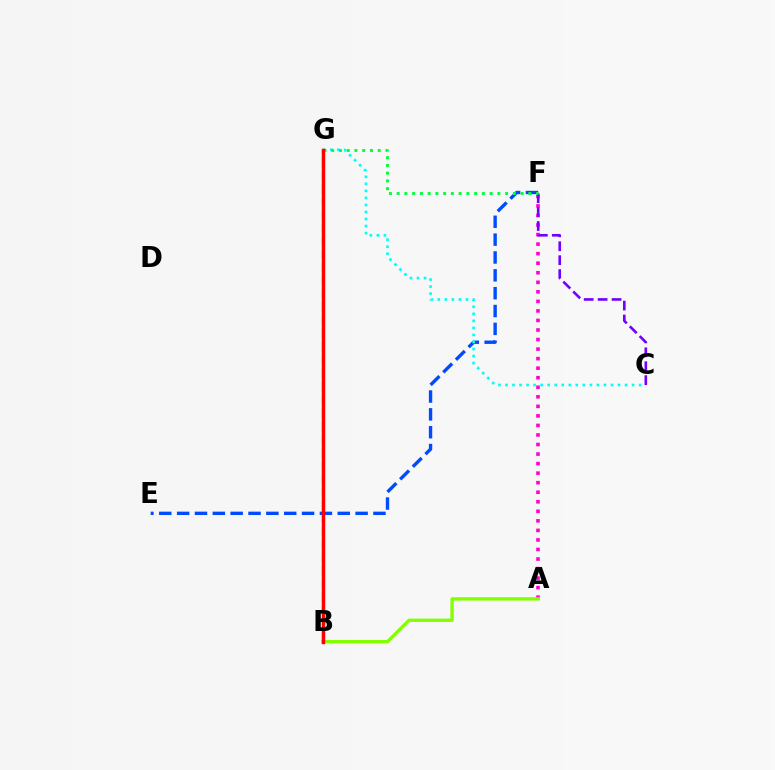{('A', 'F'): [{'color': '#ff00cf', 'line_style': 'dotted', 'thickness': 2.59}], ('B', 'G'): [{'color': '#ffbd00', 'line_style': 'dashed', 'thickness': 1.79}, {'color': '#ff0000', 'line_style': 'solid', 'thickness': 2.47}], ('C', 'F'): [{'color': '#7200ff', 'line_style': 'dashed', 'thickness': 1.89}], ('E', 'F'): [{'color': '#004bff', 'line_style': 'dashed', 'thickness': 2.42}], ('C', 'G'): [{'color': '#00fff6', 'line_style': 'dotted', 'thickness': 1.91}], ('F', 'G'): [{'color': '#00ff39', 'line_style': 'dotted', 'thickness': 2.1}], ('A', 'B'): [{'color': '#84ff00', 'line_style': 'solid', 'thickness': 2.39}]}